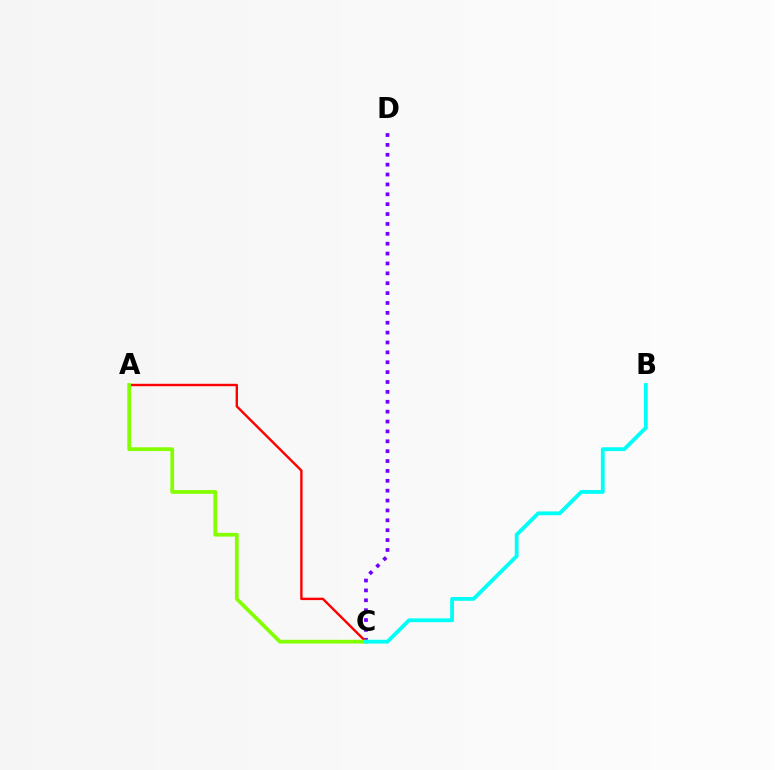{('C', 'D'): [{'color': '#7200ff', 'line_style': 'dotted', 'thickness': 2.68}], ('A', 'C'): [{'color': '#ff0000', 'line_style': 'solid', 'thickness': 1.73}, {'color': '#84ff00', 'line_style': 'solid', 'thickness': 2.7}], ('B', 'C'): [{'color': '#00fff6', 'line_style': 'solid', 'thickness': 2.74}]}